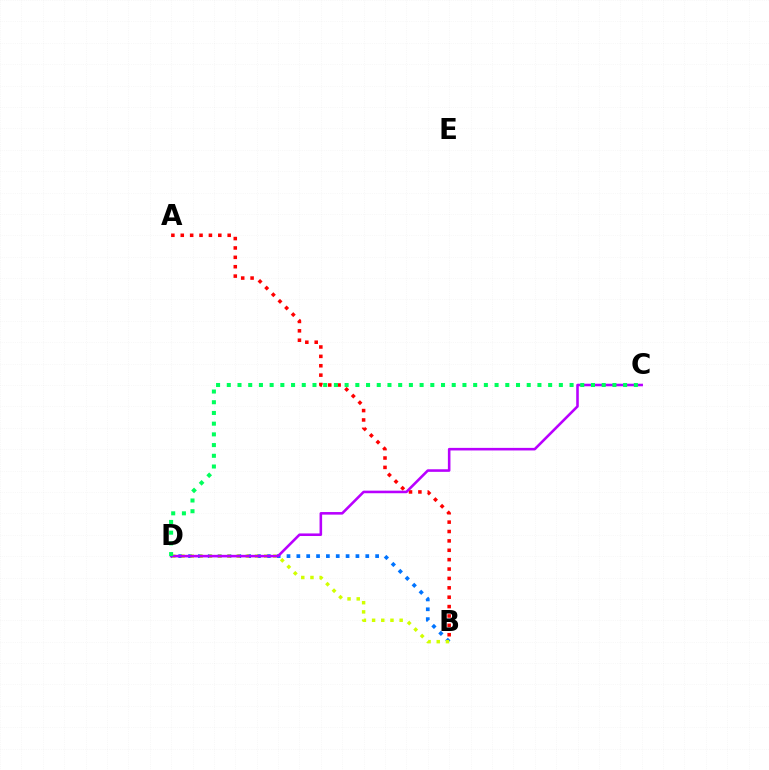{('A', 'B'): [{'color': '#ff0000', 'line_style': 'dotted', 'thickness': 2.55}], ('B', 'D'): [{'color': '#0074ff', 'line_style': 'dotted', 'thickness': 2.68}, {'color': '#d1ff00', 'line_style': 'dotted', 'thickness': 2.5}], ('C', 'D'): [{'color': '#b900ff', 'line_style': 'solid', 'thickness': 1.86}, {'color': '#00ff5c', 'line_style': 'dotted', 'thickness': 2.91}]}